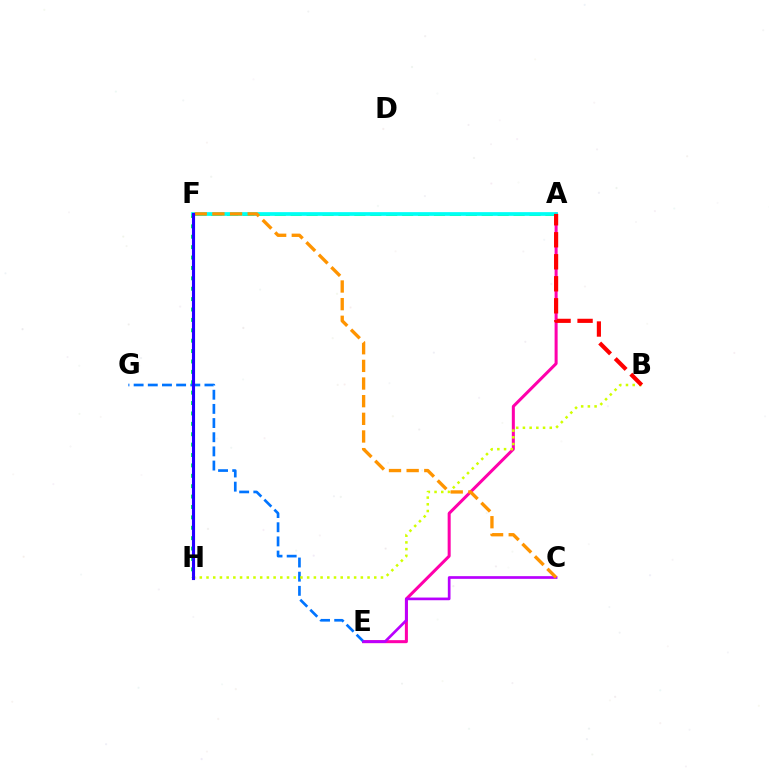{('A', 'F'): [{'color': '#3dff00', 'line_style': 'dashed', 'thickness': 2.16}, {'color': '#00fff6', 'line_style': 'solid', 'thickness': 2.68}], ('A', 'E'): [{'color': '#ff00ac', 'line_style': 'solid', 'thickness': 2.18}], ('E', 'G'): [{'color': '#0074ff', 'line_style': 'dashed', 'thickness': 1.92}], ('F', 'H'): [{'color': '#00ff5c', 'line_style': 'dotted', 'thickness': 2.82}, {'color': '#2500ff', 'line_style': 'solid', 'thickness': 2.25}], ('B', 'H'): [{'color': '#d1ff00', 'line_style': 'dotted', 'thickness': 1.82}], ('C', 'E'): [{'color': '#b900ff', 'line_style': 'solid', 'thickness': 1.93}], ('C', 'F'): [{'color': '#ff9400', 'line_style': 'dashed', 'thickness': 2.4}], ('A', 'B'): [{'color': '#ff0000', 'line_style': 'dashed', 'thickness': 2.99}]}